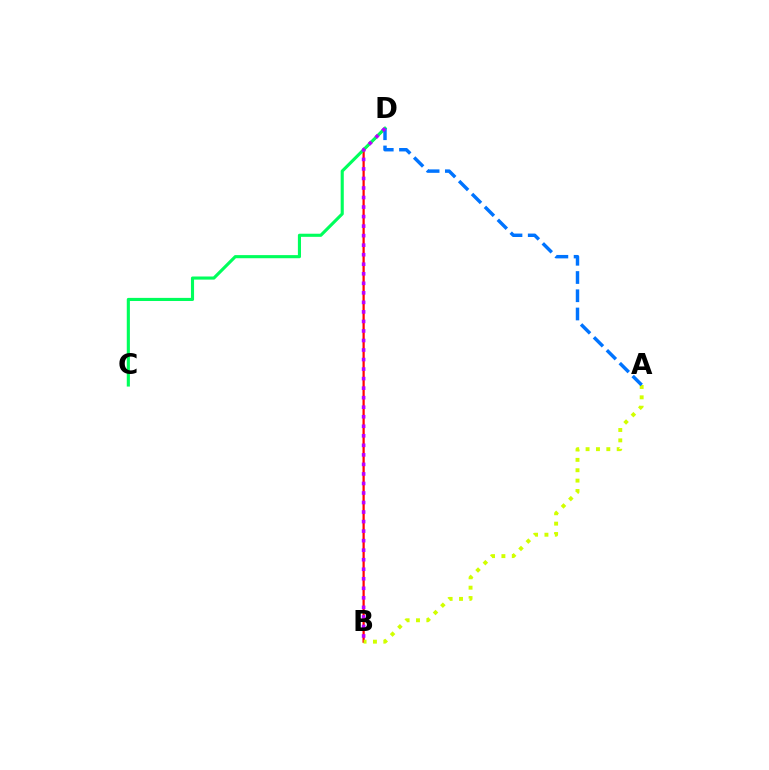{('B', 'D'): [{'color': '#ff0000', 'line_style': 'solid', 'thickness': 1.61}, {'color': '#b900ff', 'line_style': 'dotted', 'thickness': 2.59}], ('A', 'B'): [{'color': '#d1ff00', 'line_style': 'dotted', 'thickness': 2.82}], ('C', 'D'): [{'color': '#00ff5c', 'line_style': 'solid', 'thickness': 2.24}], ('A', 'D'): [{'color': '#0074ff', 'line_style': 'dashed', 'thickness': 2.48}]}